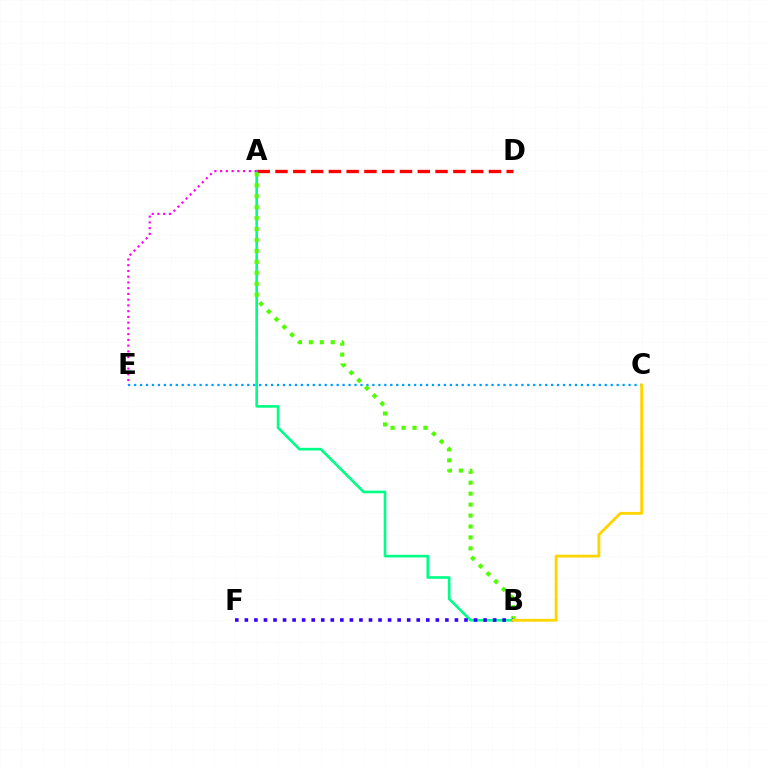{('C', 'E'): [{'color': '#009eff', 'line_style': 'dotted', 'thickness': 1.62}], ('A', 'B'): [{'color': '#00ff86', 'line_style': 'solid', 'thickness': 1.91}, {'color': '#4fff00', 'line_style': 'dotted', 'thickness': 2.97}], ('A', 'D'): [{'color': '#ff0000', 'line_style': 'dashed', 'thickness': 2.42}], ('A', 'E'): [{'color': '#ff00ed', 'line_style': 'dotted', 'thickness': 1.56}], ('B', 'F'): [{'color': '#3700ff', 'line_style': 'dotted', 'thickness': 2.59}], ('B', 'C'): [{'color': '#ffd500', 'line_style': 'solid', 'thickness': 2.05}]}